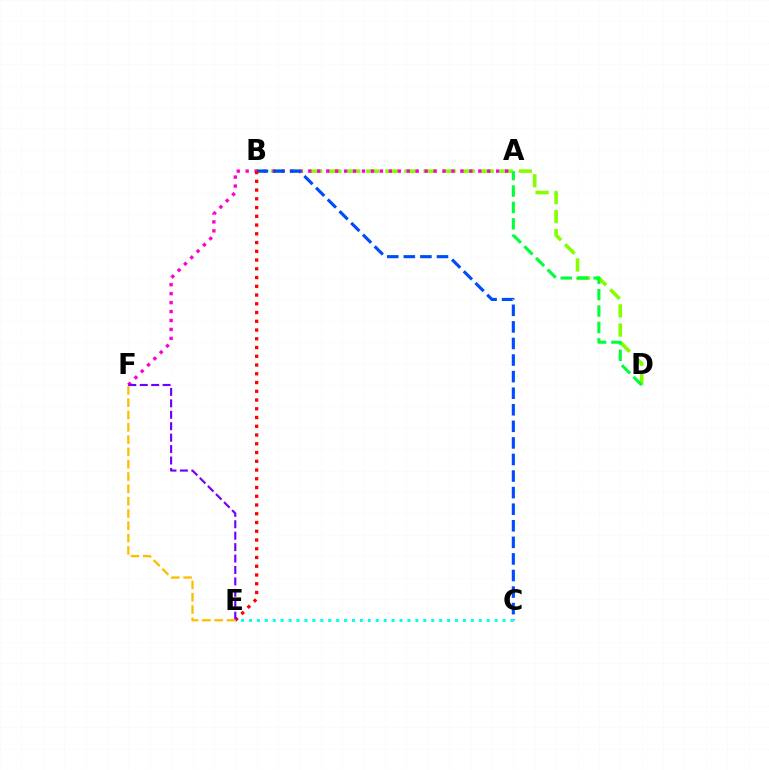{('B', 'D'): [{'color': '#84ff00', 'line_style': 'dashed', 'thickness': 2.59}], ('A', 'D'): [{'color': '#00ff39', 'line_style': 'dashed', 'thickness': 2.23}], ('A', 'F'): [{'color': '#ff00cf', 'line_style': 'dotted', 'thickness': 2.43}], ('B', 'C'): [{'color': '#004bff', 'line_style': 'dashed', 'thickness': 2.25}], ('B', 'E'): [{'color': '#ff0000', 'line_style': 'dotted', 'thickness': 2.38}], ('C', 'E'): [{'color': '#00fff6', 'line_style': 'dotted', 'thickness': 2.15}], ('E', 'F'): [{'color': '#7200ff', 'line_style': 'dashed', 'thickness': 1.55}, {'color': '#ffbd00', 'line_style': 'dashed', 'thickness': 1.67}]}